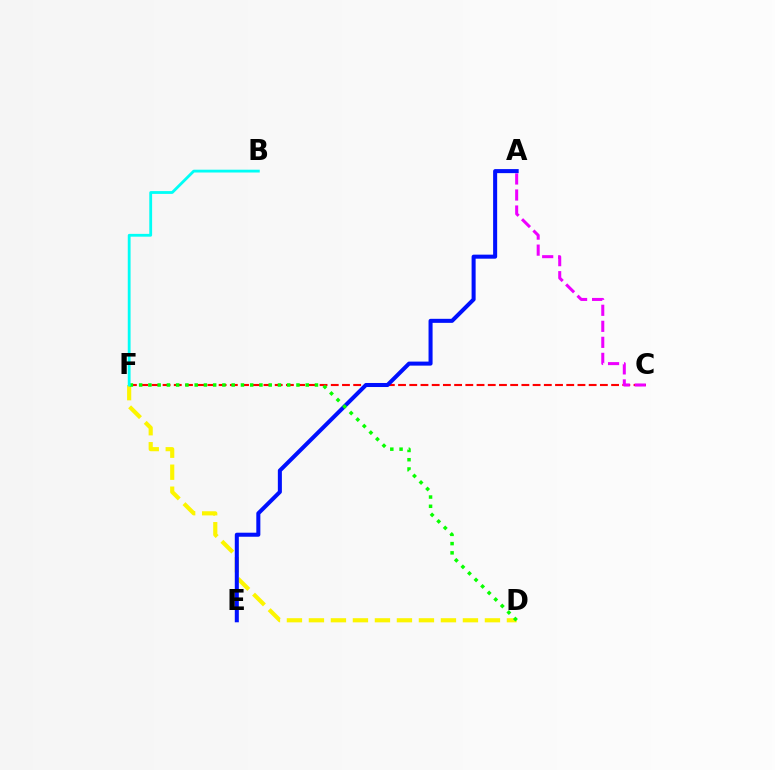{('C', 'F'): [{'color': '#ff0000', 'line_style': 'dashed', 'thickness': 1.52}], ('D', 'F'): [{'color': '#fcf500', 'line_style': 'dashed', 'thickness': 2.99}, {'color': '#08ff00', 'line_style': 'dotted', 'thickness': 2.51}], ('A', 'C'): [{'color': '#ee00ff', 'line_style': 'dashed', 'thickness': 2.18}], ('A', 'E'): [{'color': '#0010ff', 'line_style': 'solid', 'thickness': 2.91}], ('B', 'F'): [{'color': '#00fff6', 'line_style': 'solid', 'thickness': 2.02}]}